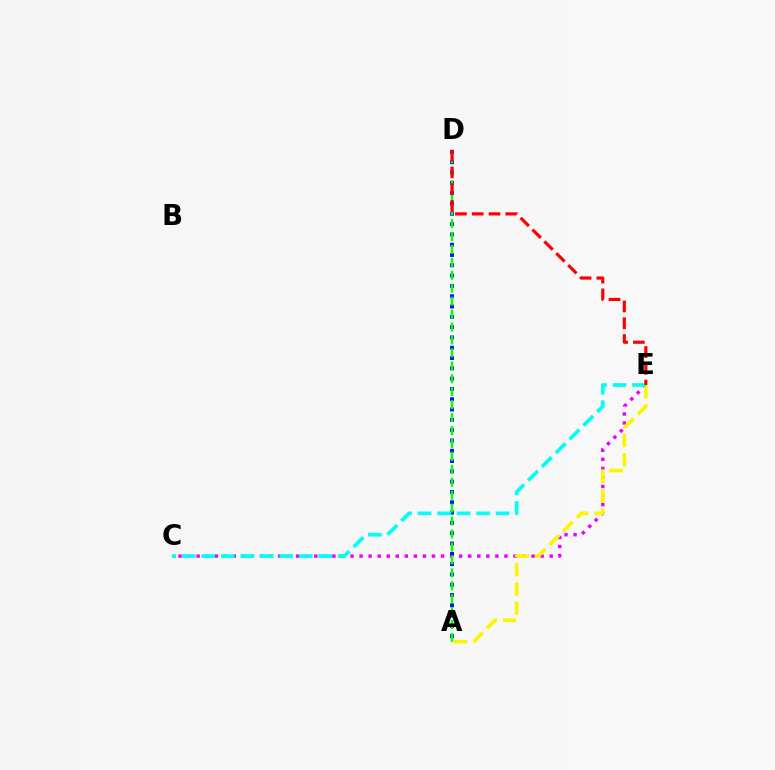{('C', 'E'): [{'color': '#ee00ff', 'line_style': 'dotted', 'thickness': 2.46}, {'color': '#00fff6', 'line_style': 'dashed', 'thickness': 2.65}], ('A', 'D'): [{'color': '#0010ff', 'line_style': 'dotted', 'thickness': 2.8}, {'color': '#08ff00', 'line_style': 'dashed', 'thickness': 1.76}], ('A', 'E'): [{'color': '#fcf500', 'line_style': 'dashed', 'thickness': 2.61}], ('D', 'E'): [{'color': '#ff0000', 'line_style': 'dashed', 'thickness': 2.28}]}